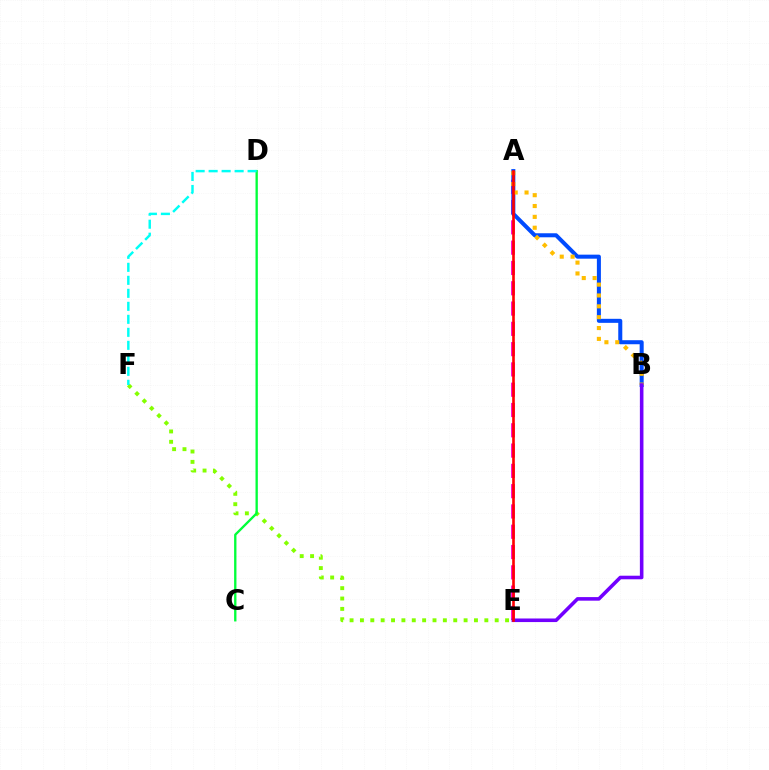{('A', 'E'): [{'color': '#ff00cf', 'line_style': 'dashed', 'thickness': 2.76}, {'color': '#ff0000', 'line_style': 'solid', 'thickness': 1.89}], ('E', 'F'): [{'color': '#84ff00', 'line_style': 'dotted', 'thickness': 2.82}], ('C', 'D'): [{'color': '#00ff39', 'line_style': 'solid', 'thickness': 1.68}], ('A', 'B'): [{'color': '#004bff', 'line_style': 'solid', 'thickness': 2.9}, {'color': '#ffbd00', 'line_style': 'dotted', 'thickness': 2.95}], ('B', 'E'): [{'color': '#7200ff', 'line_style': 'solid', 'thickness': 2.58}], ('D', 'F'): [{'color': '#00fff6', 'line_style': 'dashed', 'thickness': 1.77}]}